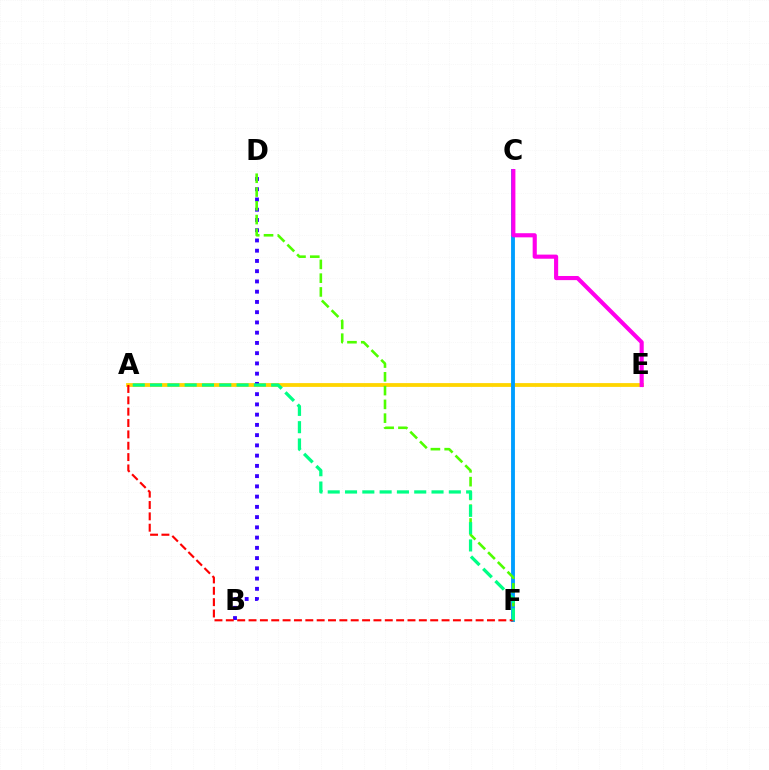{('A', 'E'): [{'color': '#ffd500', 'line_style': 'solid', 'thickness': 2.73}], ('C', 'F'): [{'color': '#009eff', 'line_style': 'solid', 'thickness': 2.78}], ('B', 'D'): [{'color': '#3700ff', 'line_style': 'dotted', 'thickness': 2.78}], ('D', 'F'): [{'color': '#4fff00', 'line_style': 'dashed', 'thickness': 1.87}], ('C', 'E'): [{'color': '#ff00ed', 'line_style': 'solid', 'thickness': 2.97}], ('A', 'F'): [{'color': '#ff0000', 'line_style': 'dashed', 'thickness': 1.54}, {'color': '#00ff86', 'line_style': 'dashed', 'thickness': 2.35}]}